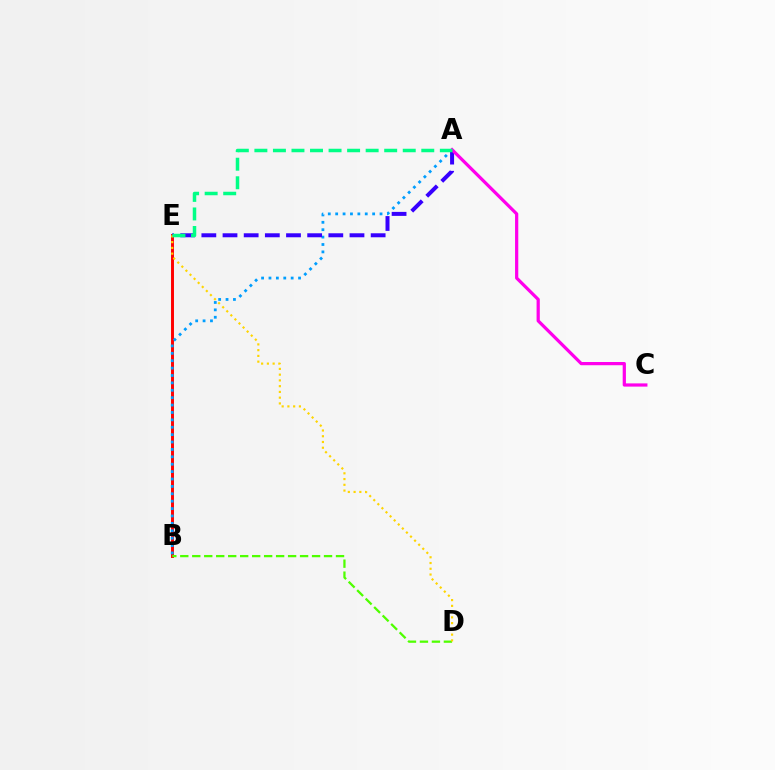{('B', 'E'): [{'color': '#ff0000', 'line_style': 'solid', 'thickness': 2.12}], ('A', 'B'): [{'color': '#009eff', 'line_style': 'dotted', 'thickness': 2.01}], ('A', 'E'): [{'color': '#3700ff', 'line_style': 'dashed', 'thickness': 2.87}, {'color': '#00ff86', 'line_style': 'dashed', 'thickness': 2.52}], ('B', 'D'): [{'color': '#4fff00', 'line_style': 'dashed', 'thickness': 1.63}], ('A', 'C'): [{'color': '#ff00ed', 'line_style': 'solid', 'thickness': 2.32}], ('D', 'E'): [{'color': '#ffd500', 'line_style': 'dotted', 'thickness': 1.56}]}